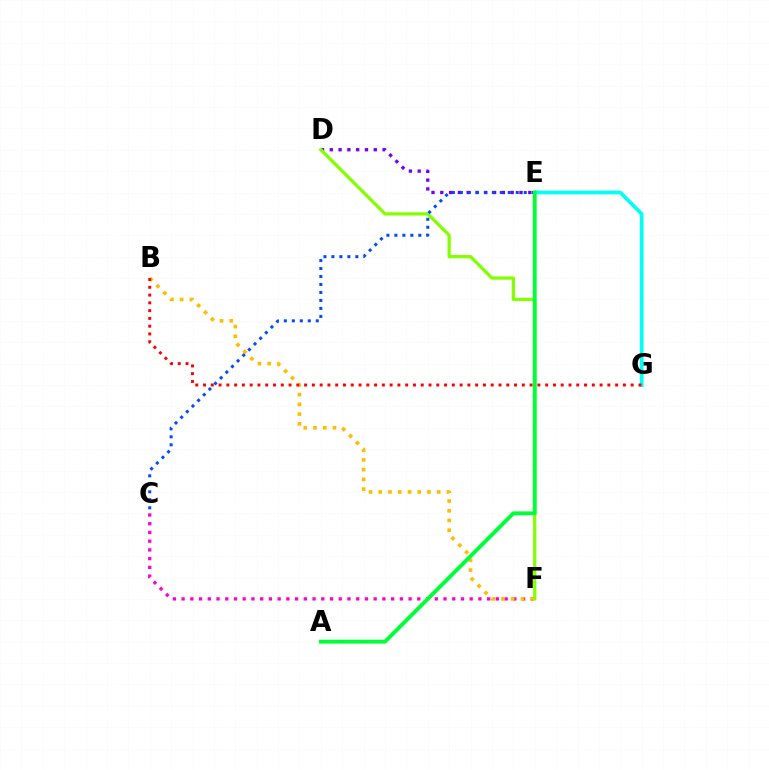{('D', 'E'): [{'color': '#7200ff', 'line_style': 'dotted', 'thickness': 2.39}], ('C', 'F'): [{'color': '#ff00cf', 'line_style': 'dotted', 'thickness': 2.37}], ('D', 'F'): [{'color': '#84ff00', 'line_style': 'solid', 'thickness': 2.35}], ('B', 'F'): [{'color': '#ffbd00', 'line_style': 'dotted', 'thickness': 2.65}], ('E', 'G'): [{'color': '#00fff6', 'line_style': 'solid', 'thickness': 2.68}], ('B', 'G'): [{'color': '#ff0000', 'line_style': 'dotted', 'thickness': 2.11}], ('C', 'E'): [{'color': '#004bff', 'line_style': 'dotted', 'thickness': 2.17}], ('A', 'E'): [{'color': '#00ff39', 'line_style': 'solid', 'thickness': 2.81}]}